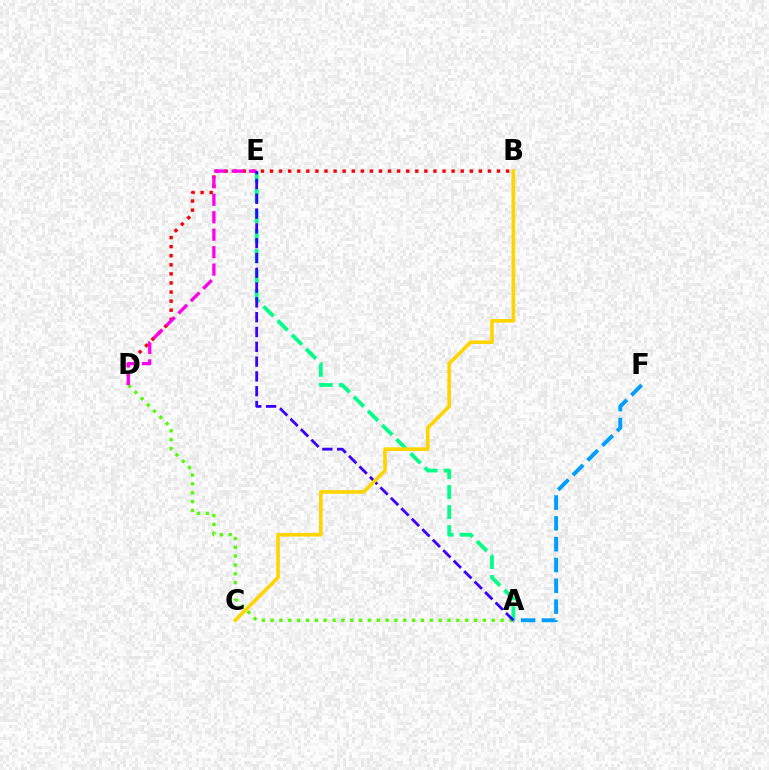{('A', 'F'): [{'color': '#009eff', 'line_style': 'dashed', 'thickness': 2.83}], ('A', 'E'): [{'color': '#00ff86', 'line_style': 'dashed', 'thickness': 2.72}, {'color': '#3700ff', 'line_style': 'dashed', 'thickness': 2.01}], ('A', 'D'): [{'color': '#4fff00', 'line_style': 'dotted', 'thickness': 2.4}], ('B', 'D'): [{'color': '#ff0000', 'line_style': 'dotted', 'thickness': 2.47}], ('D', 'E'): [{'color': '#ff00ed', 'line_style': 'dashed', 'thickness': 2.37}], ('B', 'C'): [{'color': '#ffd500', 'line_style': 'solid', 'thickness': 2.62}]}